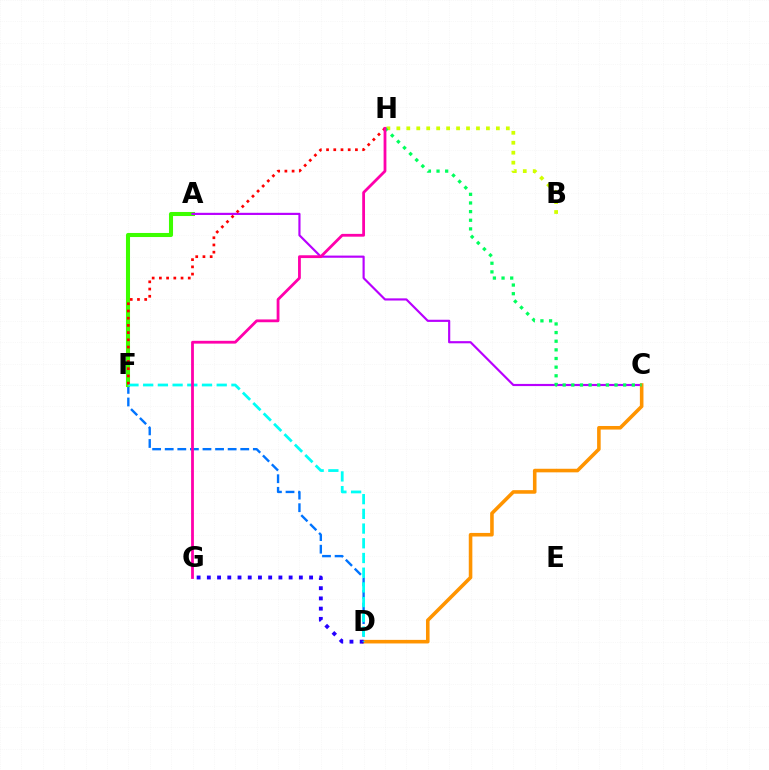{('D', 'F'): [{'color': '#0074ff', 'line_style': 'dashed', 'thickness': 1.71}, {'color': '#00fff6', 'line_style': 'dashed', 'thickness': 2.0}], ('B', 'H'): [{'color': '#d1ff00', 'line_style': 'dotted', 'thickness': 2.7}], ('A', 'F'): [{'color': '#3dff00', 'line_style': 'solid', 'thickness': 2.93}], ('A', 'C'): [{'color': '#b900ff', 'line_style': 'solid', 'thickness': 1.56}], ('C', 'D'): [{'color': '#ff9400', 'line_style': 'solid', 'thickness': 2.58}], ('D', 'G'): [{'color': '#2500ff', 'line_style': 'dotted', 'thickness': 2.78}], ('C', 'H'): [{'color': '#00ff5c', 'line_style': 'dotted', 'thickness': 2.35}], ('F', 'H'): [{'color': '#ff0000', 'line_style': 'dotted', 'thickness': 1.96}], ('G', 'H'): [{'color': '#ff00ac', 'line_style': 'solid', 'thickness': 2.02}]}